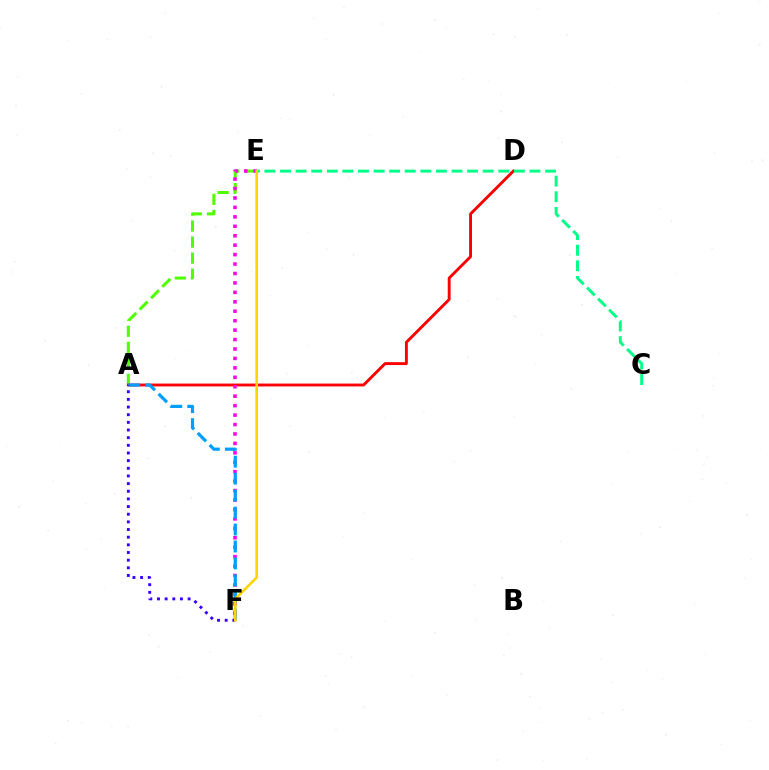{('A', 'E'): [{'color': '#4fff00', 'line_style': 'dashed', 'thickness': 2.18}], ('A', 'D'): [{'color': '#ff0000', 'line_style': 'solid', 'thickness': 2.07}], ('E', 'F'): [{'color': '#ff00ed', 'line_style': 'dotted', 'thickness': 2.56}, {'color': '#ffd500', 'line_style': 'solid', 'thickness': 1.88}], ('C', 'E'): [{'color': '#00ff86', 'line_style': 'dashed', 'thickness': 2.12}], ('A', 'F'): [{'color': '#009eff', 'line_style': 'dashed', 'thickness': 2.3}, {'color': '#3700ff', 'line_style': 'dotted', 'thickness': 2.08}]}